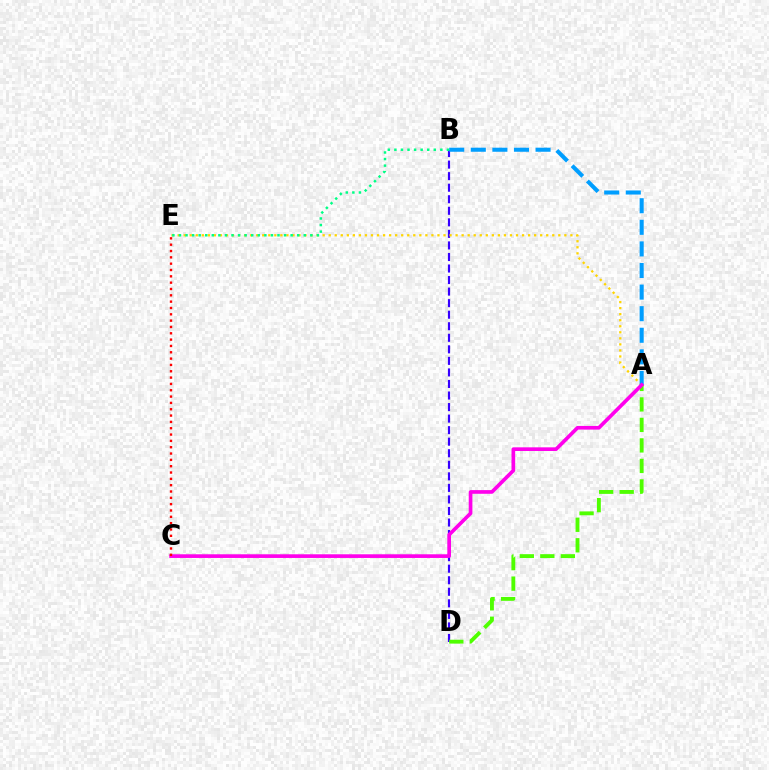{('B', 'D'): [{'color': '#3700ff', 'line_style': 'dashed', 'thickness': 1.57}], ('A', 'E'): [{'color': '#ffd500', 'line_style': 'dotted', 'thickness': 1.64}], ('A', 'D'): [{'color': '#4fff00', 'line_style': 'dashed', 'thickness': 2.79}], ('A', 'B'): [{'color': '#009eff', 'line_style': 'dashed', 'thickness': 2.93}], ('A', 'C'): [{'color': '#ff00ed', 'line_style': 'solid', 'thickness': 2.64}], ('C', 'E'): [{'color': '#ff0000', 'line_style': 'dotted', 'thickness': 1.72}], ('B', 'E'): [{'color': '#00ff86', 'line_style': 'dotted', 'thickness': 1.78}]}